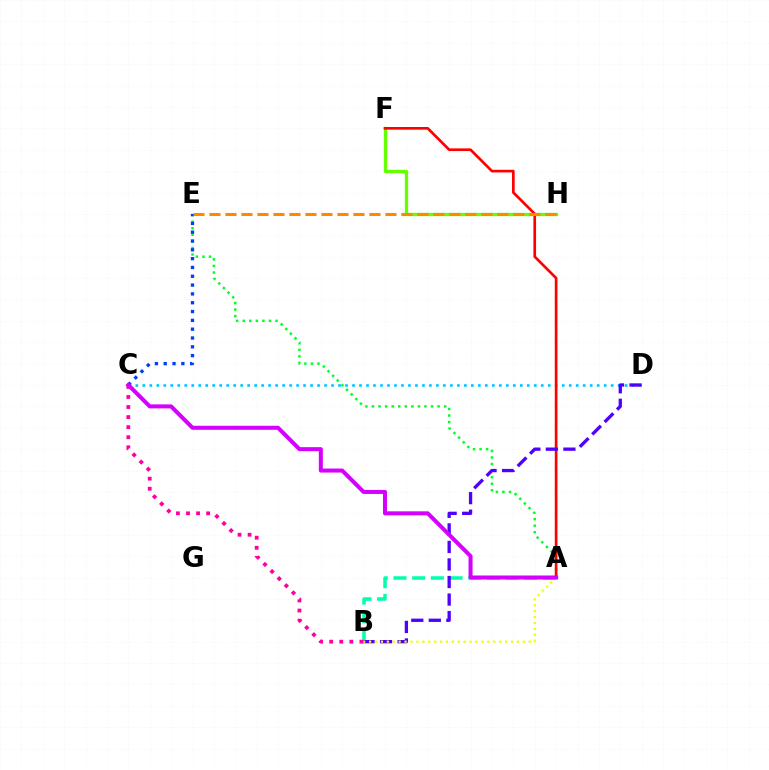{('A', 'B'): [{'color': '#00ffaf', 'line_style': 'dashed', 'thickness': 2.54}, {'color': '#eeff00', 'line_style': 'dotted', 'thickness': 1.61}], ('A', 'E'): [{'color': '#00ff27', 'line_style': 'dotted', 'thickness': 1.78}], ('B', 'C'): [{'color': '#ff00a0', 'line_style': 'dotted', 'thickness': 2.73}], ('F', 'H'): [{'color': '#66ff00', 'line_style': 'solid', 'thickness': 2.39}], ('C', 'D'): [{'color': '#00c7ff', 'line_style': 'dotted', 'thickness': 1.9}], ('A', 'F'): [{'color': '#ff0000', 'line_style': 'solid', 'thickness': 1.93}], ('B', 'D'): [{'color': '#4f00ff', 'line_style': 'dashed', 'thickness': 2.38}], ('C', 'E'): [{'color': '#003fff', 'line_style': 'dotted', 'thickness': 2.4}], ('E', 'H'): [{'color': '#ff8800', 'line_style': 'dashed', 'thickness': 2.17}], ('A', 'C'): [{'color': '#d600ff', 'line_style': 'solid', 'thickness': 2.89}]}